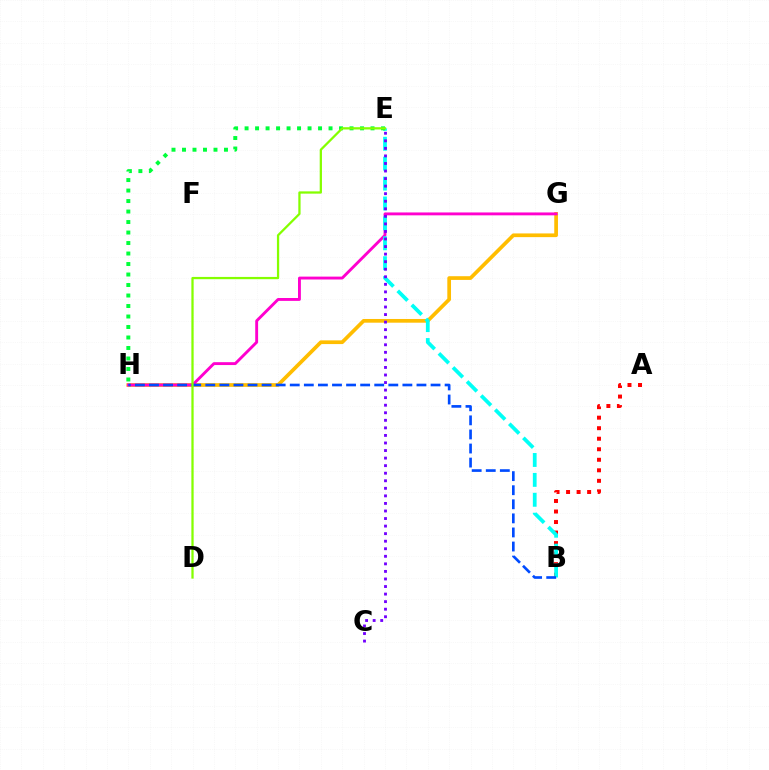{('A', 'B'): [{'color': '#ff0000', 'line_style': 'dotted', 'thickness': 2.86}], ('G', 'H'): [{'color': '#ffbd00', 'line_style': 'solid', 'thickness': 2.67}, {'color': '#ff00cf', 'line_style': 'solid', 'thickness': 2.07}], ('B', 'E'): [{'color': '#00fff6', 'line_style': 'dashed', 'thickness': 2.7}], ('C', 'E'): [{'color': '#7200ff', 'line_style': 'dotted', 'thickness': 2.05}], ('B', 'H'): [{'color': '#004bff', 'line_style': 'dashed', 'thickness': 1.91}], ('E', 'H'): [{'color': '#00ff39', 'line_style': 'dotted', 'thickness': 2.85}], ('D', 'E'): [{'color': '#84ff00', 'line_style': 'solid', 'thickness': 1.63}]}